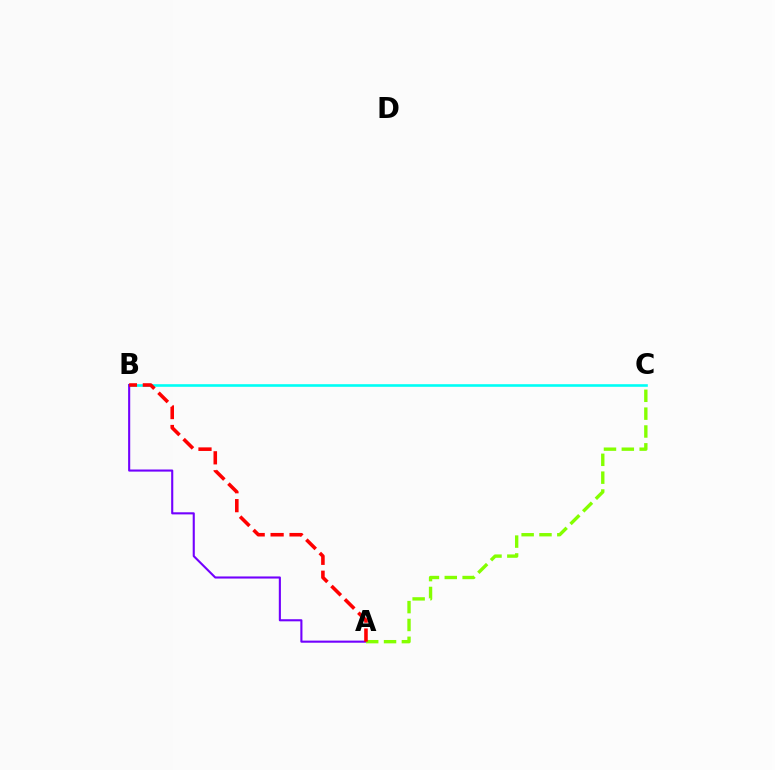{('B', 'C'): [{'color': '#00fff6', 'line_style': 'solid', 'thickness': 1.88}], ('A', 'B'): [{'color': '#7200ff', 'line_style': 'solid', 'thickness': 1.52}, {'color': '#ff0000', 'line_style': 'dashed', 'thickness': 2.57}], ('A', 'C'): [{'color': '#84ff00', 'line_style': 'dashed', 'thickness': 2.42}]}